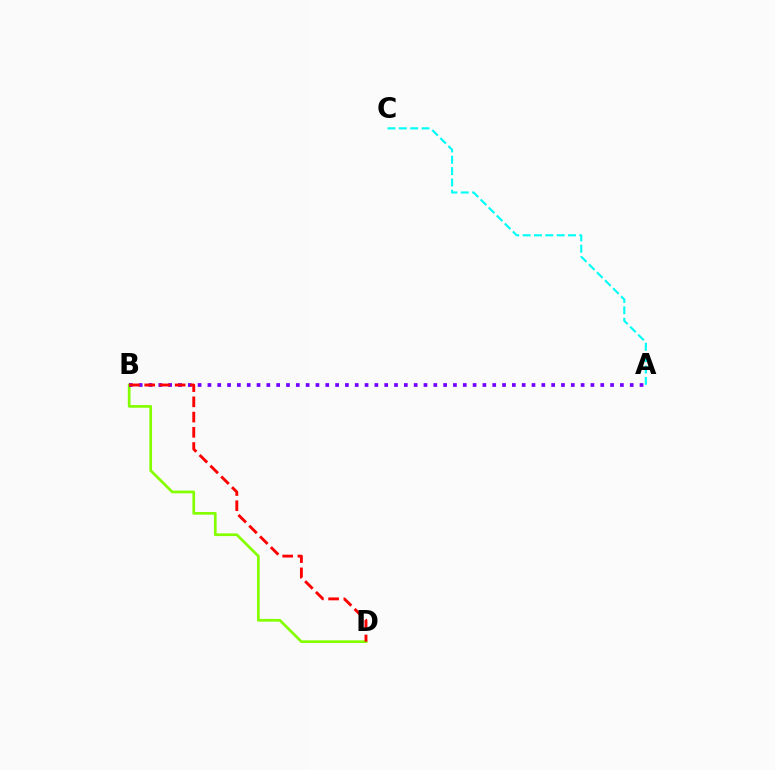{('B', 'D'): [{'color': '#84ff00', 'line_style': 'solid', 'thickness': 1.95}, {'color': '#ff0000', 'line_style': 'dashed', 'thickness': 2.07}], ('A', 'B'): [{'color': '#7200ff', 'line_style': 'dotted', 'thickness': 2.67}], ('A', 'C'): [{'color': '#00fff6', 'line_style': 'dashed', 'thickness': 1.54}]}